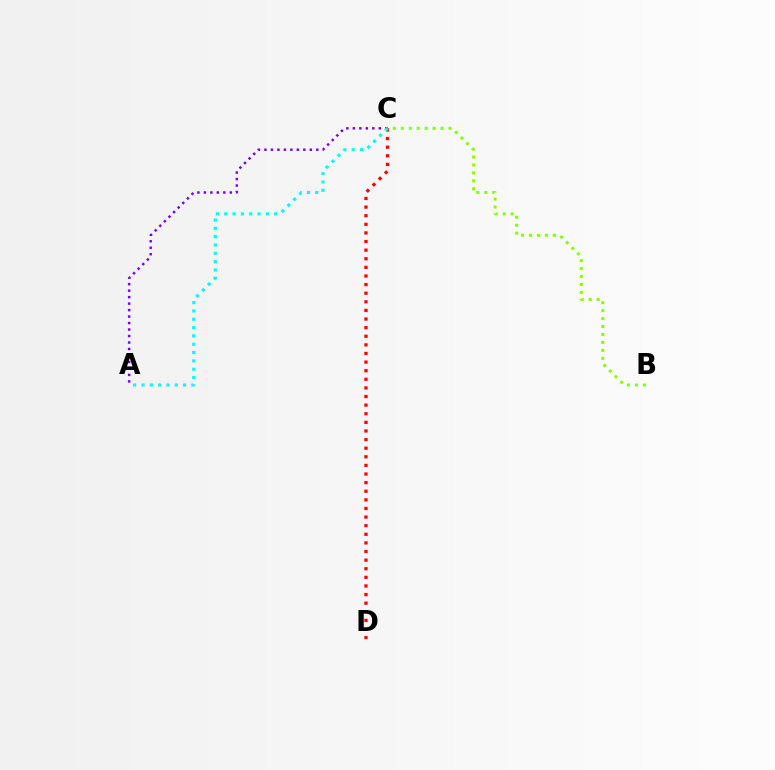{('C', 'D'): [{'color': '#ff0000', 'line_style': 'dotted', 'thickness': 2.34}], ('B', 'C'): [{'color': '#84ff00', 'line_style': 'dotted', 'thickness': 2.16}], ('A', 'C'): [{'color': '#7200ff', 'line_style': 'dotted', 'thickness': 1.76}, {'color': '#00fff6', 'line_style': 'dotted', 'thickness': 2.26}]}